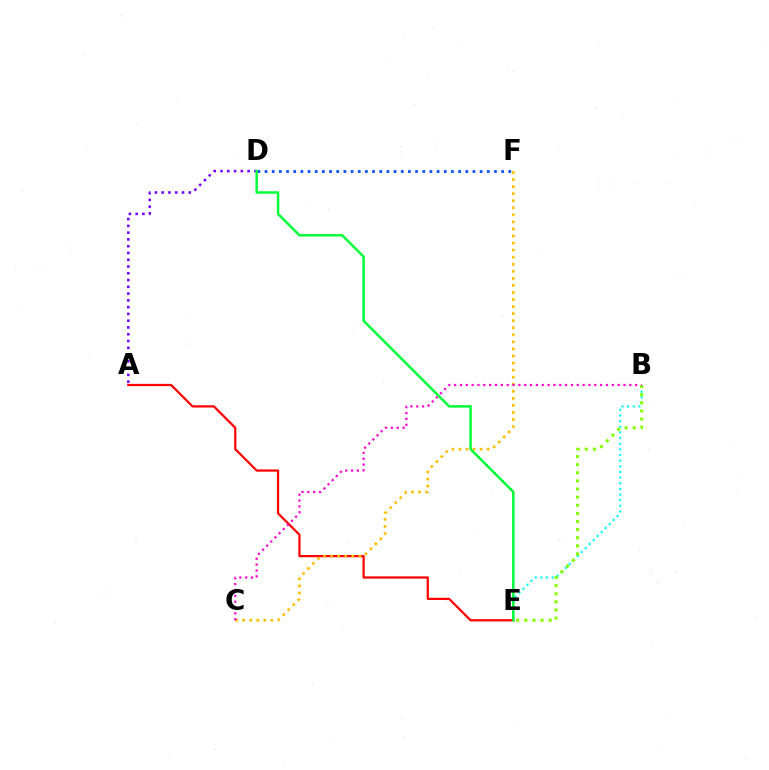{('D', 'F'): [{'color': '#004bff', 'line_style': 'dotted', 'thickness': 1.95}], ('A', 'D'): [{'color': '#7200ff', 'line_style': 'dotted', 'thickness': 1.84}], ('A', 'E'): [{'color': '#ff0000', 'line_style': 'solid', 'thickness': 1.61}], ('C', 'F'): [{'color': '#ffbd00', 'line_style': 'dotted', 'thickness': 1.92}], ('B', 'E'): [{'color': '#00fff6', 'line_style': 'dotted', 'thickness': 1.53}, {'color': '#84ff00', 'line_style': 'dotted', 'thickness': 2.2}], ('B', 'C'): [{'color': '#ff00cf', 'line_style': 'dotted', 'thickness': 1.59}], ('D', 'E'): [{'color': '#00ff39', 'line_style': 'solid', 'thickness': 1.8}]}